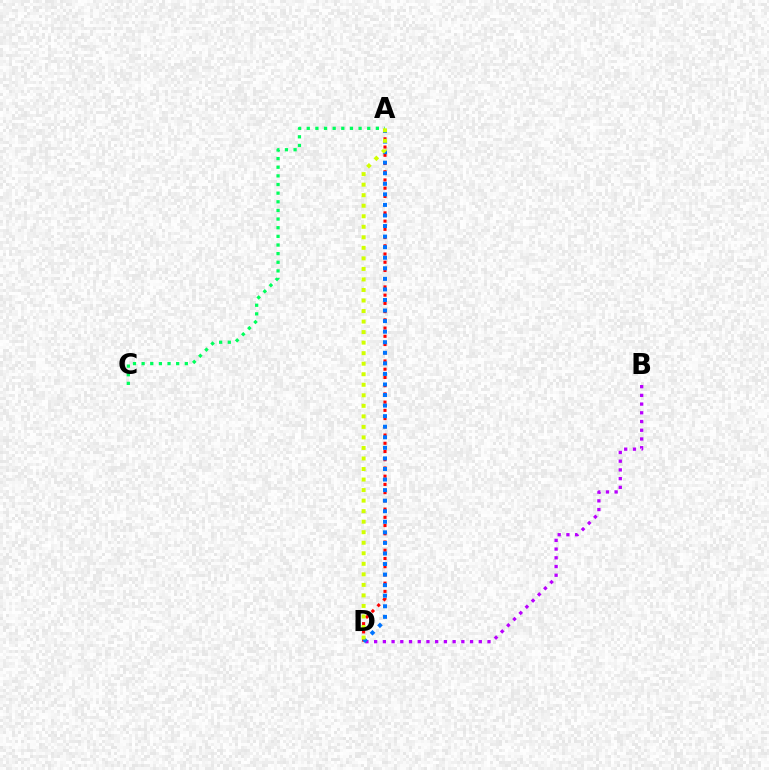{('B', 'D'): [{'color': '#b900ff', 'line_style': 'dotted', 'thickness': 2.37}], ('A', 'D'): [{'color': '#ff0000', 'line_style': 'dotted', 'thickness': 2.24}, {'color': '#0074ff', 'line_style': 'dotted', 'thickness': 2.87}, {'color': '#d1ff00', 'line_style': 'dotted', 'thickness': 2.86}], ('A', 'C'): [{'color': '#00ff5c', 'line_style': 'dotted', 'thickness': 2.35}]}